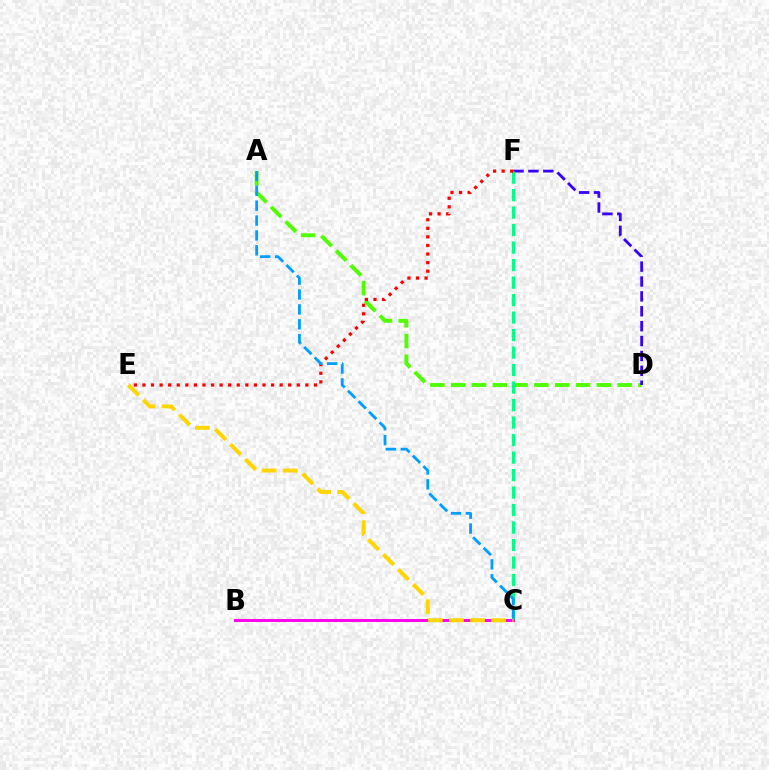{('A', 'D'): [{'color': '#4fff00', 'line_style': 'dashed', 'thickness': 2.83}], ('D', 'F'): [{'color': '#3700ff', 'line_style': 'dashed', 'thickness': 2.02}], ('C', 'F'): [{'color': '#00ff86', 'line_style': 'dashed', 'thickness': 2.38}], ('E', 'F'): [{'color': '#ff0000', 'line_style': 'dotted', 'thickness': 2.33}], ('B', 'C'): [{'color': '#ff00ed', 'line_style': 'solid', 'thickness': 2.11}], ('A', 'C'): [{'color': '#009eff', 'line_style': 'dashed', 'thickness': 2.02}], ('C', 'E'): [{'color': '#ffd500', 'line_style': 'dashed', 'thickness': 2.87}]}